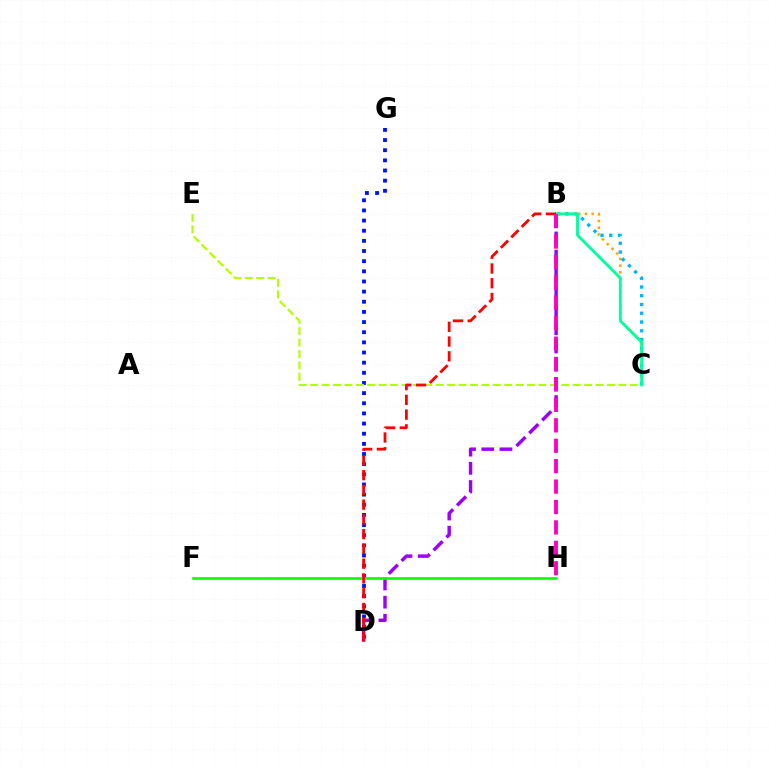{('B', 'C'): [{'color': '#ffa500', 'line_style': 'dotted', 'thickness': 1.82}, {'color': '#00b5ff', 'line_style': 'dotted', 'thickness': 2.38}, {'color': '#00ff9d', 'line_style': 'solid', 'thickness': 2.05}], ('D', 'G'): [{'color': '#0010ff', 'line_style': 'dotted', 'thickness': 2.76}], ('B', 'D'): [{'color': '#9b00ff', 'line_style': 'dashed', 'thickness': 2.47}, {'color': '#ff0000', 'line_style': 'dashed', 'thickness': 2.0}], ('C', 'E'): [{'color': '#b3ff00', 'line_style': 'dashed', 'thickness': 1.55}], ('F', 'H'): [{'color': '#08ff00', 'line_style': 'solid', 'thickness': 1.9}], ('B', 'H'): [{'color': '#ff00bd', 'line_style': 'dashed', 'thickness': 2.77}]}